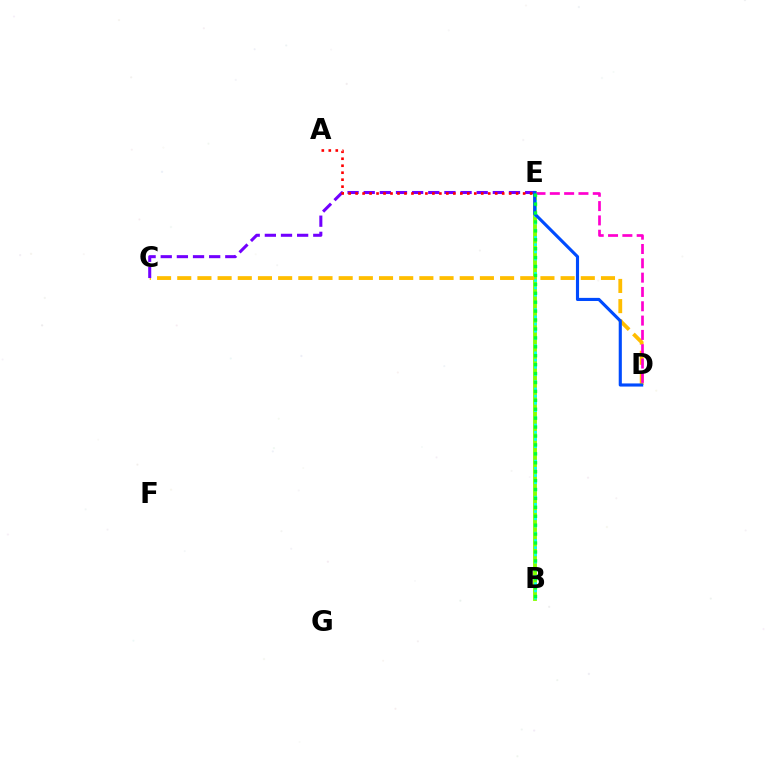{('B', 'E'): [{'color': '#84ff00', 'line_style': 'solid', 'thickness': 2.77}, {'color': '#00fff6', 'line_style': 'dotted', 'thickness': 1.96}, {'color': '#00ff39', 'line_style': 'dotted', 'thickness': 2.42}], ('C', 'D'): [{'color': '#ffbd00', 'line_style': 'dashed', 'thickness': 2.74}], ('D', 'E'): [{'color': '#ff00cf', 'line_style': 'dashed', 'thickness': 1.95}, {'color': '#004bff', 'line_style': 'solid', 'thickness': 2.25}], ('C', 'E'): [{'color': '#7200ff', 'line_style': 'dashed', 'thickness': 2.19}], ('A', 'E'): [{'color': '#ff0000', 'line_style': 'dotted', 'thickness': 1.9}]}